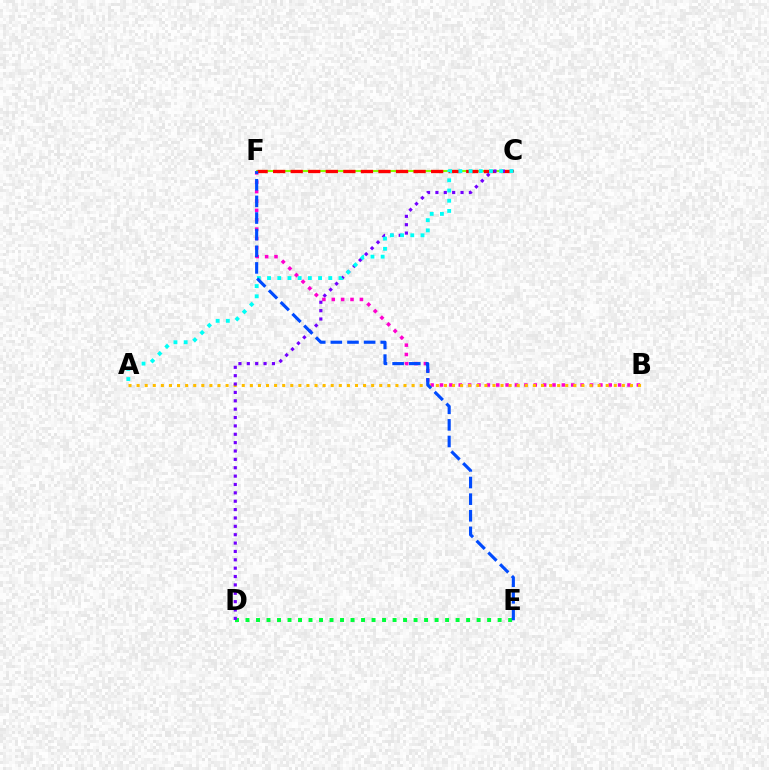{('B', 'F'): [{'color': '#ff00cf', 'line_style': 'dotted', 'thickness': 2.55}], ('A', 'B'): [{'color': '#ffbd00', 'line_style': 'dotted', 'thickness': 2.2}], ('C', 'F'): [{'color': '#84ff00', 'line_style': 'solid', 'thickness': 1.5}, {'color': '#ff0000', 'line_style': 'dashed', 'thickness': 2.38}], ('D', 'E'): [{'color': '#00ff39', 'line_style': 'dotted', 'thickness': 2.85}], ('C', 'D'): [{'color': '#7200ff', 'line_style': 'dotted', 'thickness': 2.27}], ('A', 'C'): [{'color': '#00fff6', 'line_style': 'dotted', 'thickness': 2.77}], ('E', 'F'): [{'color': '#004bff', 'line_style': 'dashed', 'thickness': 2.26}]}